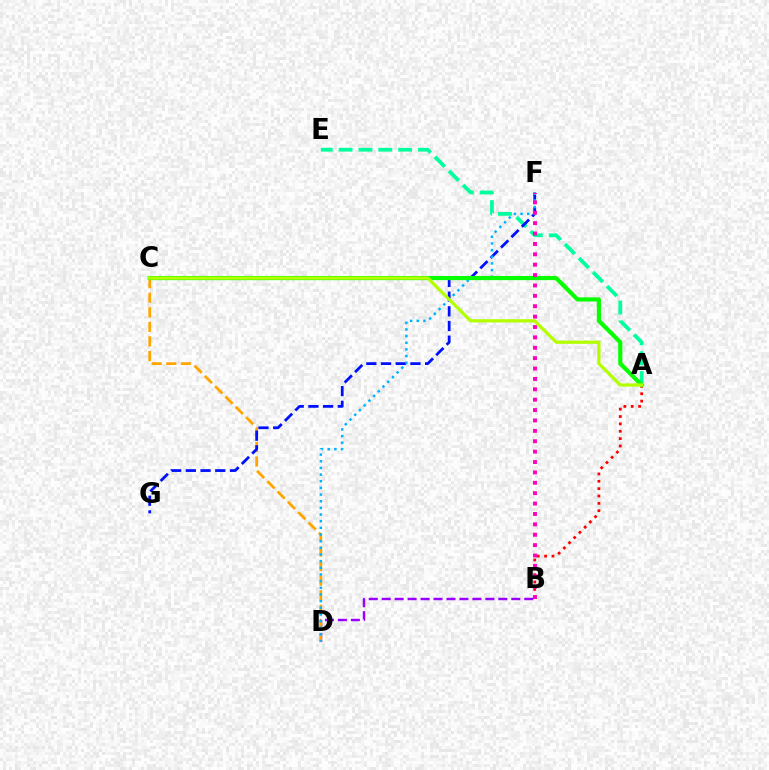{('A', 'B'): [{'color': '#ff0000', 'line_style': 'dotted', 'thickness': 2.0}], ('B', 'D'): [{'color': '#9b00ff', 'line_style': 'dashed', 'thickness': 1.76}], ('C', 'D'): [{'color': '#ffa500', 'line_style': 'dashed', 'thickness': 1.98}], ('A', 'E'): [{'color': '#00ff9d', 'line_style': 'dashed', 'thickness': 2.7}], ('F', 'G'): [{'color': '#0010ff', 'line_style': 'dashed', 'thickness': 2.0}], ('D', 'F'): [{'color': '#00b5ff', 'line_style': 'dotted', 'thickness': 1.81}], ('A', 'C'): [{'color': '#08ff00', 'line_style': 'solid', 'thickness': 3.0}, {'color': '#b3ff00', 'line_style': 'solid', 'thickness': 2.33}], ('B', 'F'): [{'color': '#ff00bd', 'line_style': 'dotted', 'thickness': 2.82}]}